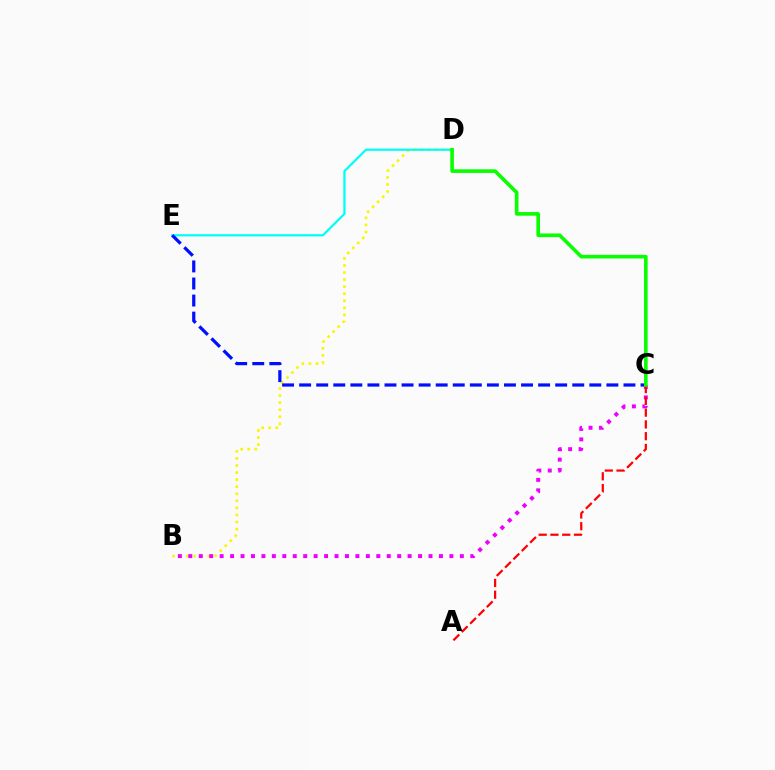{('B', 'D'): [{'color': '#fcf500', 'line_style': 'dotted', 'thickness': 1.92}], ('D', 'E'): [{'color': '#00fff6', 'line_style': 'solid', 'thickness': 1.61}], ('B', 'C'): [{'color': '#ee00ff', 'line_style': 'dotted', 'thickness': 2.84}], ('C', 'E'): [{'color': '#0010ff', 'line_style': 'dashed', 'thickness': 2.32}], ('A', 'C'): [{'color': '#ff0000', 'line_style': 'dashed', 'thickness': 1.6}], ('C', 'D'): [{'color': '#08ff00', 'line_style': 'solid', 'thickness': 2.6}]}